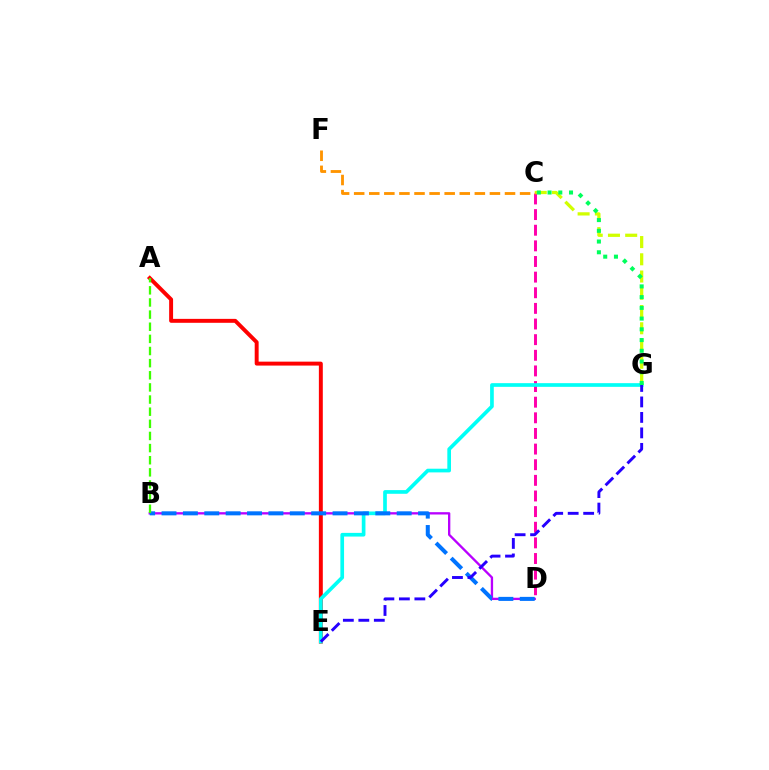{('B', 'D'): [{'color': '#b900ff', 'line_style': 'solid', 'thickness': 1.67}, {'color': '#0074ff', 'line_style': 'dashed', 'thickness': 2.9}], ('C', 'D'): [{'color': '#ff00ac', 'line_style': 'dashed', 'thickness': 2.12}], ('A', 'E'): [{'color': '#ff0000', 'line_style': 'solid', 'thickness': 2.83}], ('C', 'G'): [{'color': '#d1ff00', 'line_style': 'dashed', 'thickness': 2.34}, {'color': '#00ff5c', 'line_style': 'dotted', 'thickness': 2.92}], ('E', 'G'): [{'color': '#00fff6', 'line_style': 'solid', 'thickness': 2.65}, {'color': '#2500ff', 'line_style': 'dashed', 'thickness': 2.1}], ('C', 'F'): [{'color': '#ff9400', 'line_style': 'dashed', 'thickness': 2.05}], ('A', 'B'): [{'color': '#3dff00', 'line_style': 'dashed', 'thickness': 1.65}]}